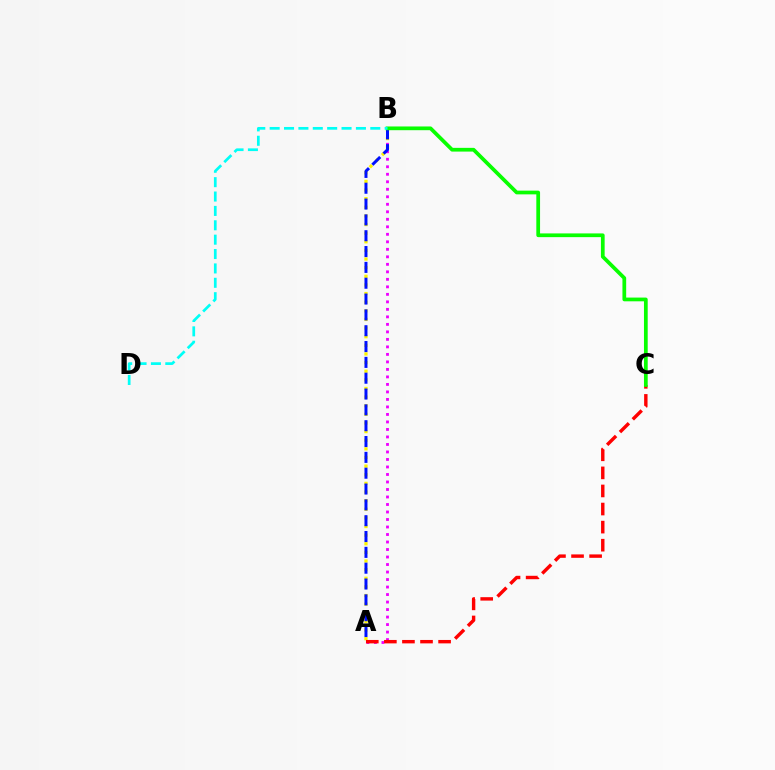{('A', 'B'): [{'color': '#ee00ff', 'line_style': 'dotted', 'thickness': 2.04}, {'color': '#fcf500', 'line_style': 'dotted', 'thickness': 2.34}, {'color': '#0010ff', 'line_style': 'dashed', 'thickness': 2.15}], ('A', 'C'): [{'color': '#ff0000', 'line_style': 'dashed', 'thickness': 2.46}], ('B', 'C'): [{'color': '#08ff00', 'line_style': 'solid', 'thickness': 2.69}], ('B', 'D'): [{'color': '#00fff6', 'line_style': 'dashed', 'thickness': 1.95}]}